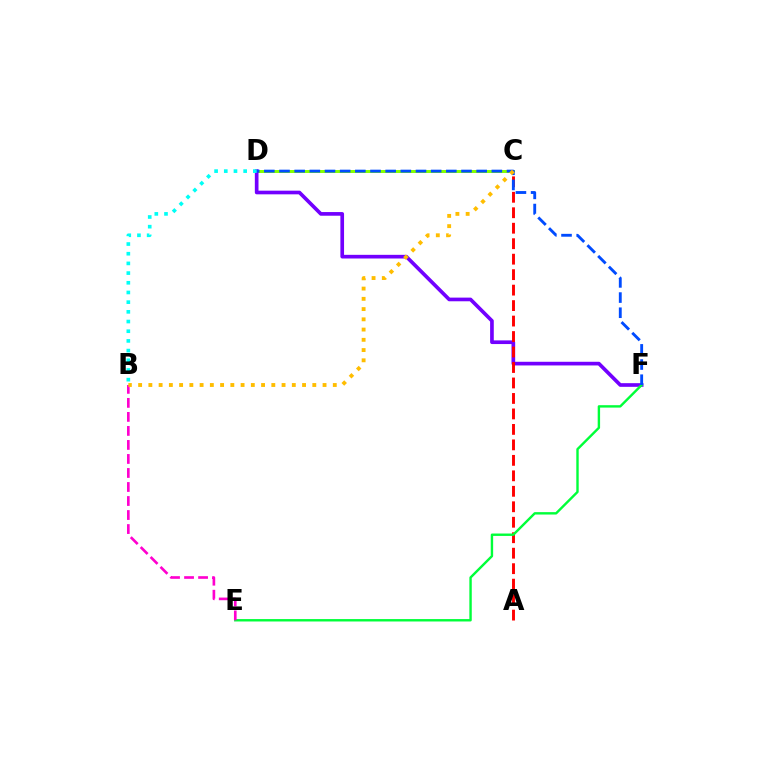{('C', 'D'): [{'color': '#84ff00', 'line_style': 'solid', 'thickness': 2.15}], ('D', 'F'): [{'color': '#7200ff', 'line_style': 'solid', 'thickness': 2.64}, {'color': '#004bff', 'line_style': 'dashed', 'thickness': 2.06}], ('A', 'C'): [{'color': '#ff0000', 'line_style': 'dashed', 'thickness': 2.1}], ('E', 'F'): [{'color': '#00ff39', 'line_style': 'solid', 'thickness': 1.73}], ('B', 'E'): [{'color': '#ff00cf', 'line_style': 'dashed', 'thickness': 1.9}], ('B', 'C'): [{'color': '#ffbd00', 'line_style': 'dotted', 'thickness': 2.78}], ('B', 'D'): [{'color': '#00fff6', 'line_style': 'dotted', 'thickness': 2.63}]}